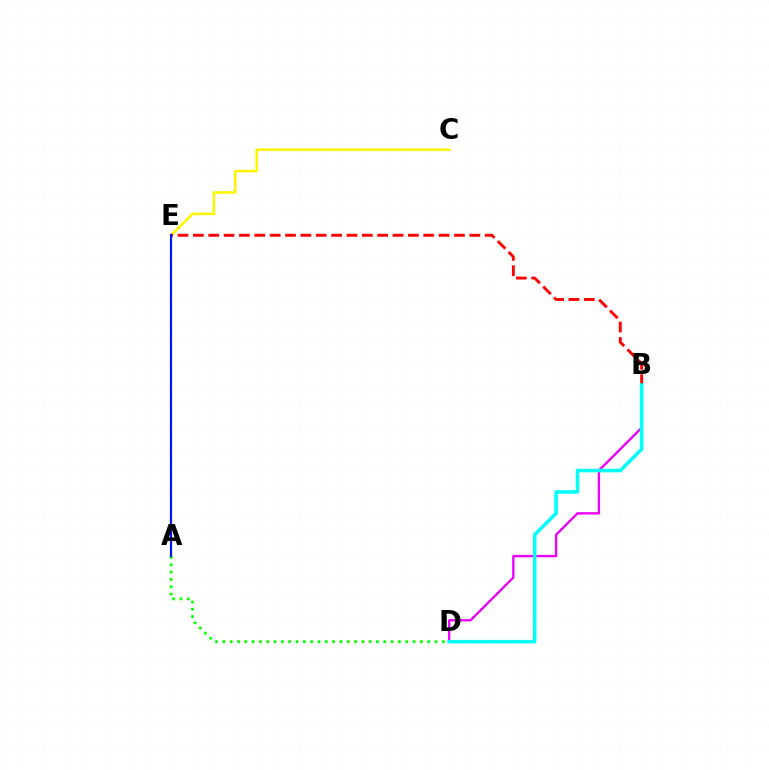{('C', 'E'): [{'color': '#fcf500', 'line_style': 'solid', 'thickness': 1.85}], ('B', 'D'): [{'color': '#ee00ff', 'line_style': 'solid', 'thickness': 1.7}, {'color': '#00fff6', 'line_style': 'solid', 'thickness': 2.53}], ('B', 'E'): [{'color': '#ff0000', 'line_style': 'dashed', 'thickness': 2.09}], ('A', 'D'): [{'color': '#08ff00', 'line_style': 'dotted', 'thickness': 1.99}], ('A', 'E'): [{'color': '#0010ff', 'line_style': 'solid', 'thickness': 1.56}]}